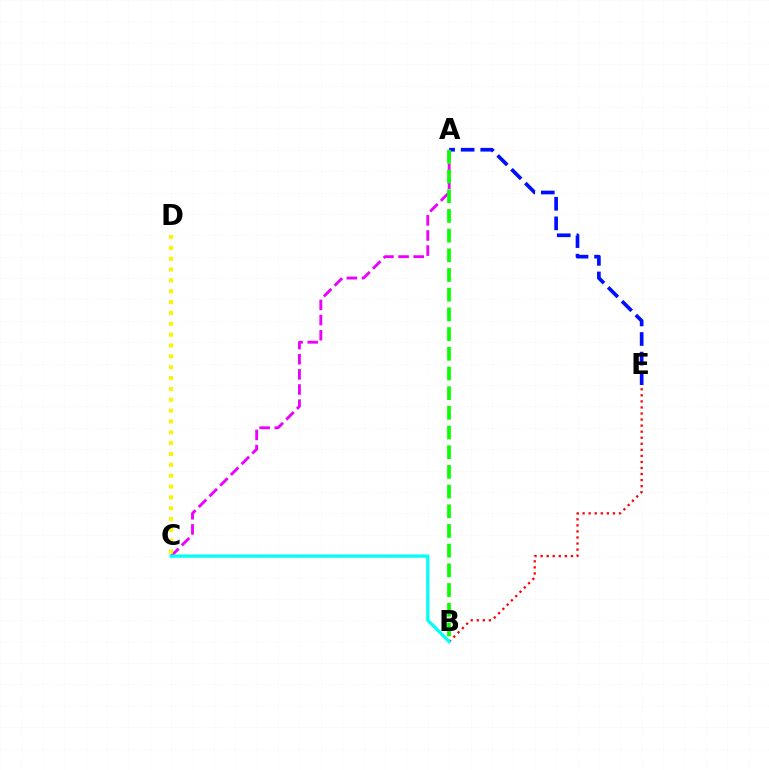{('A', 'E'): [{'color': '#0010ff', 'line_style': 'dashed', 'thickness': 2.66}], ('A', 'C'): [{'color': '#ee00ff', 'line_style': 'dashed', 'thickness': 2.06}], ('B', 'E'): [{'color': '#ff0000', 'line_style': 'dotted', 'thickness': 1.65}], ('B', 'C'): [{'color': '#00fff6', 'line_style': 'solid', 'thickness': 2.34}], ('A', 'B'): [{'color': '#08ff00', 'line_style': 'dashed', 'thickness': 2.67}], ('C', 'D'): [{'color': '#fcf500', 'line_style': 'dotted', 'thickness': 2.95}]}